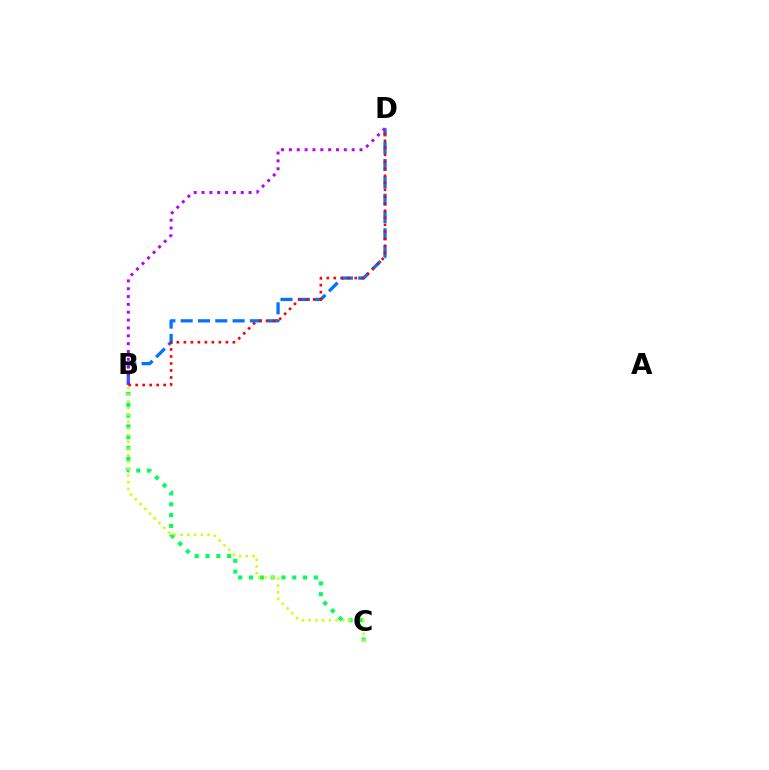{('B', 'D'): [{'color': '#0074ff', 'line_style': 'dashed', 'thickness': 2.35}, {'color': '#ff0000', 'line_style': 'dotted', 'thickness': 1.9}, {'color': '#b900ff', 'line_style': 'dotted', 'thickness': 2.13}], ('B', 'C'): [{'color': '#00ff5c', 'line_style': 'dotted', 'thickness': 2.94}, {'color': '#d1ff00', 'line_style': 'dotted', 'thickness': 1.83}]}